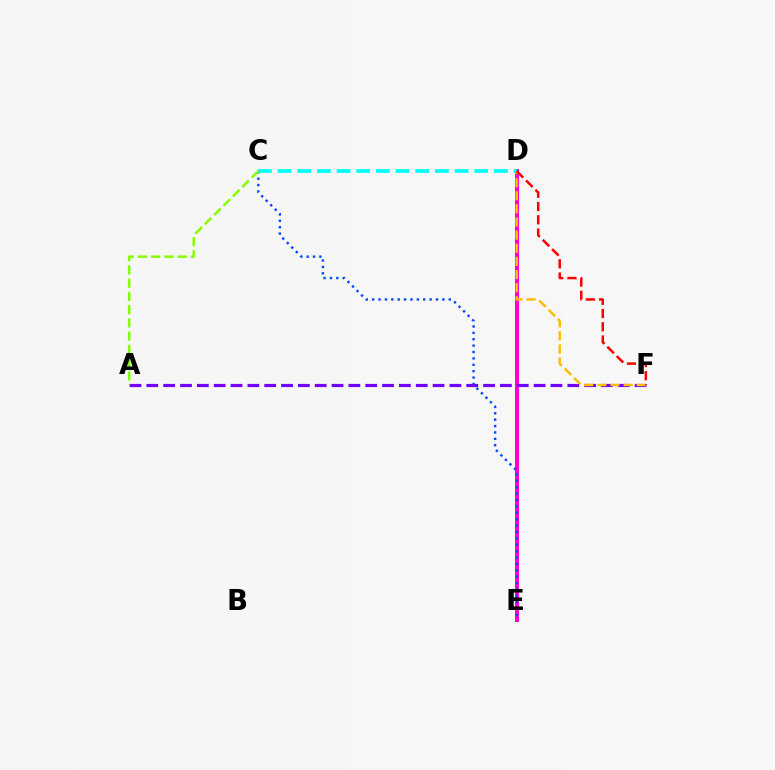{('D', 'E'): [{'color': '#00ff39', 'line_style': 'solid', 'thickness': 2.64}, {'color': '#ff00cf', 'line_style': 'solid', 'thickness': 2.89}], ('A', 'F'): [{'color': '#7200ff', 'line_style': 'dashed', 'thickness': 2.29}], ('C', 'E'): [{'color': '#004bff', 'line_style': 'dotted', 'thickness': 1.73}], ('C', 'D'): [{'color': '#00fff6', 'line_style': 'dashed', 'thickness': 2.67}], ('D', 'F'): [{'color': '#ffbd00', 'line_style': 'dashed', 'thickness': 1.78}, {'color': '#ff0000', 'line_style': 'dashed', 'thickness': 1.8}], ('A', 'C'): [{'color': '#84ff00', 'line_style': 'dashed', 'thickness': 1.8}]}